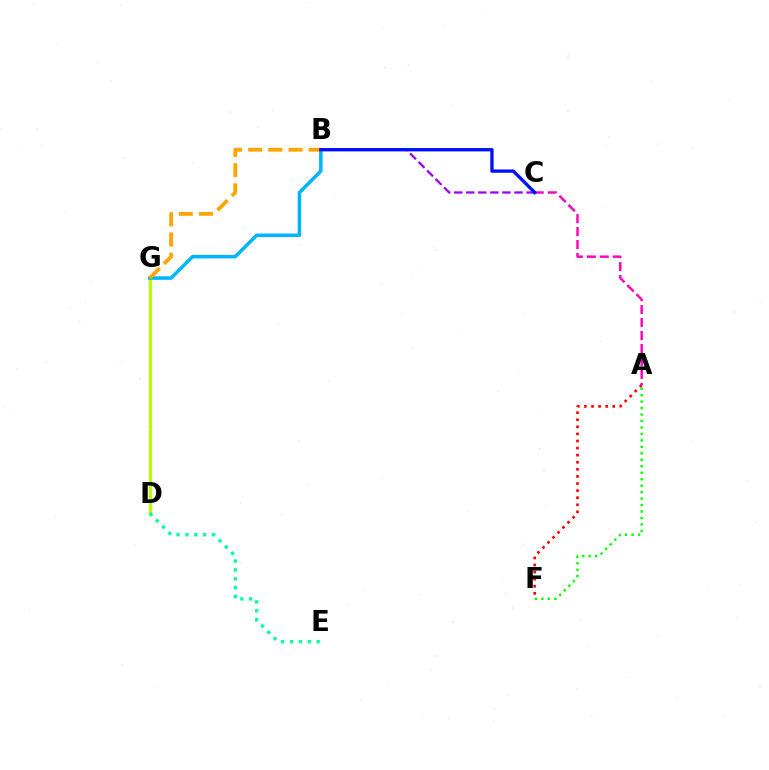{('D', 'G'): [{'color': '#b3ff00', 'line_style': 'solid', 'thickness': 2.29}], ('A', 'F'): [{'color': '#ff0000', 'line_style': 'dotted', 'thickness': 1.93}, {'color': '#08ff00', 'line_style': 'dotted', 'thickness': 1.76}], ('A', 'C'): [{'color': '#ff00bd', 'line_style': 'dashed', 'thickness': 1.76}], ('B', 'C'): [{'color': '#9b00ff', 'line_style': 'dashed', 'thickness': 1.64}, {'color': '#0010ff', 'line_style': 'solid', 'thickness': 2.41}], ('B', 'G'): [{'color': '#00b5ff', 'line_style': 'solid', 'thickness': 2.53}, {'color': '#ffa500', 'line_style': 'dashed', 'thickness': 2.74}], ('D', 'E'): [{'color': '#00ff9d', 'line_style': 'dotted', 'thickness': 2.41}]}